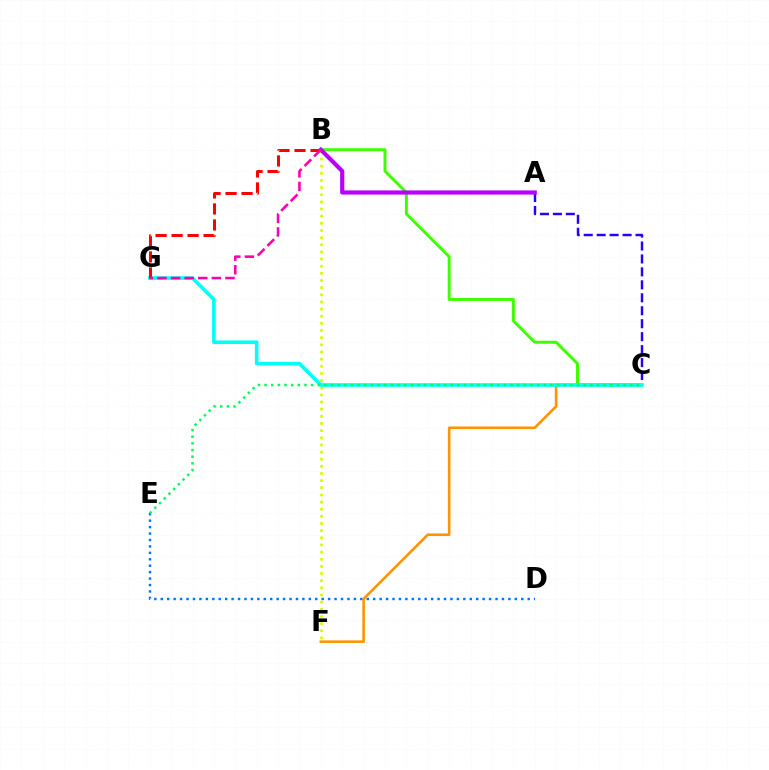{('D', 'E'): [{'color': '#0074ff', 'line_style': 'dotted', 'thickness': 1.75}], ('B', 'C'): [{'color': '#3dff00', 'line_style': 'solid', 'thickness': 2.13}], ('C', 'F'): [{'color': '#ff9400', 'line_style': 'solid', 'thickness': 1.87}], ('B', 'F'): [{'color': '#d1ff00', 'line_style': 'dotted', 'thickness': 1.94}], ('A', 'C'): [{'color': '#2500ff', 'line_style': 'dashed', 'thickness': 1.76}], ('C', 'G'): [{'color': '#00fff6', 'line_style': 'solid', 'thickness': 2.59}], ('B', 'G'): [{'color': '#ff0000', 'line_style': 'dashed', 'thickness': 2.17}, {'color': '#ff00ac', 'line_style': 'dashed', 'thickness': 1.85}], ('A', 'B'): [{'color': '#b900ff', 'line_style': 'solid', 'thickness': 3.0}], ('C', 'E'): [{'color': '#00ff5c', 'line_style': 'dotted', 'thickness': 1.81}]}